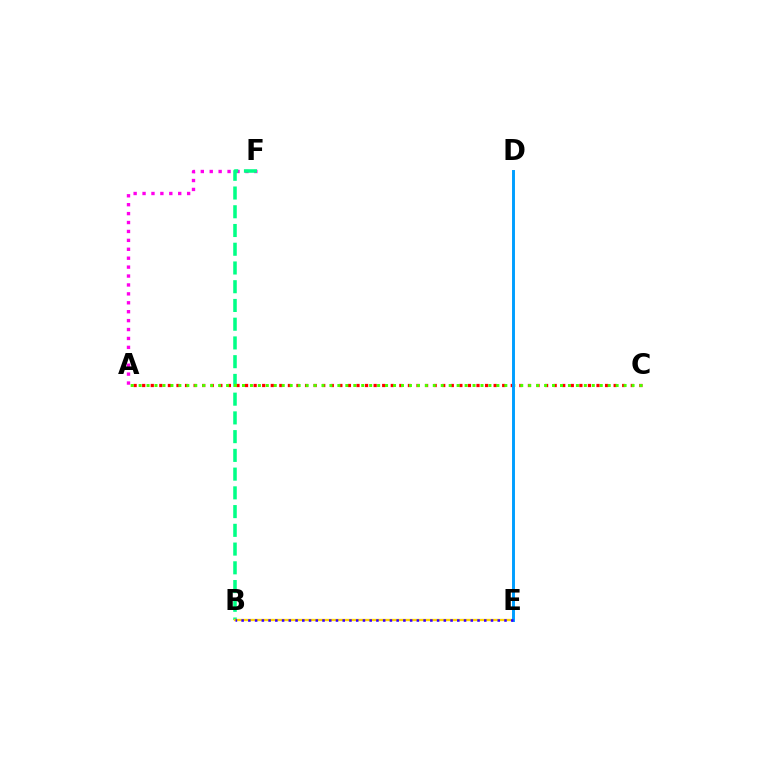{('A', 'F'): [{'color': '#ff00ed', 'line_style': 'dotted', 'thickness': 2.42}], ('B', 'F'): [{'color': '#00ff86', 'line_style': 'dashed', 'thickness': 2.55}], ('B', 'E'): [{'color': '#ffd500', 'line_style': 'solid', 'thickness': 1.65}, {'color': '#3700ff', 'line_style': 'dotted', 'thickness': 1.83}], ('A', 'C'): [{'color': '#ff0000', 'line_style': 'dotted', 'thickness': 2.33}, {'color': '#4fff00', 'line_style': 'dotted', 'thickness': 2.16}], ('D', 'E'): [{'color': '#009eff', 'line_style': 'solid', 'thickness': 2.11}]}